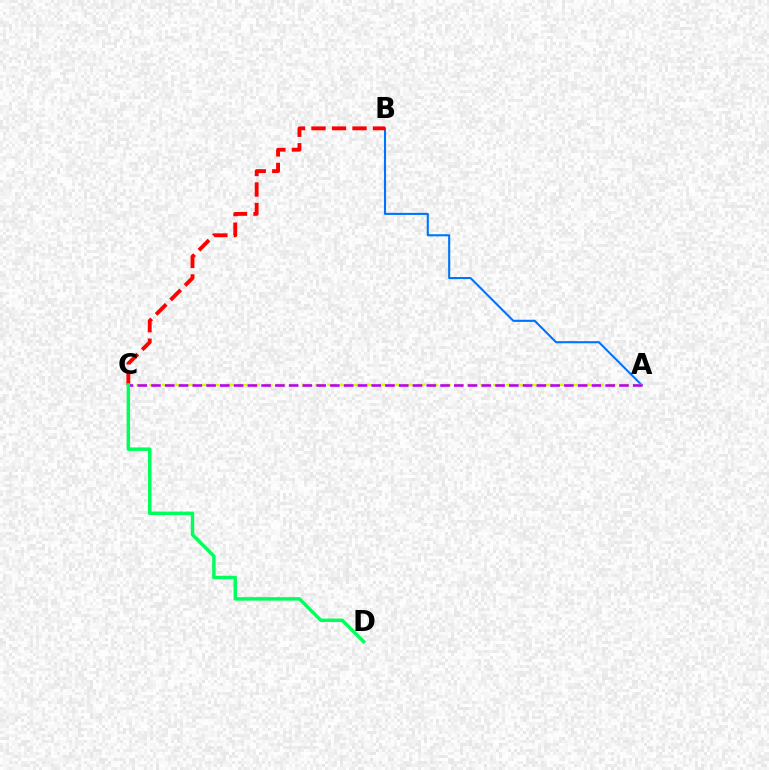{('A', 'B'): [{'color': '#0074ff', 'line_style': 'solid', 'thickness': 1.51}], ('A', 'C'): [{'color': '#d1ff00', 'line_style': 'dashed', 'thickness': 1.73}, {'color': '#b900ff', 'line_style': 'dashed', 'thickness': 1.87}], ('B', 'C'): [{'color': '#ff0000', 'line_style': 'dashed', 'thickness': 2.79}], ('C', 'D'): [{'color': '#00ff5c', 'line_style': 'solid', 'thickness': 2.49}]}